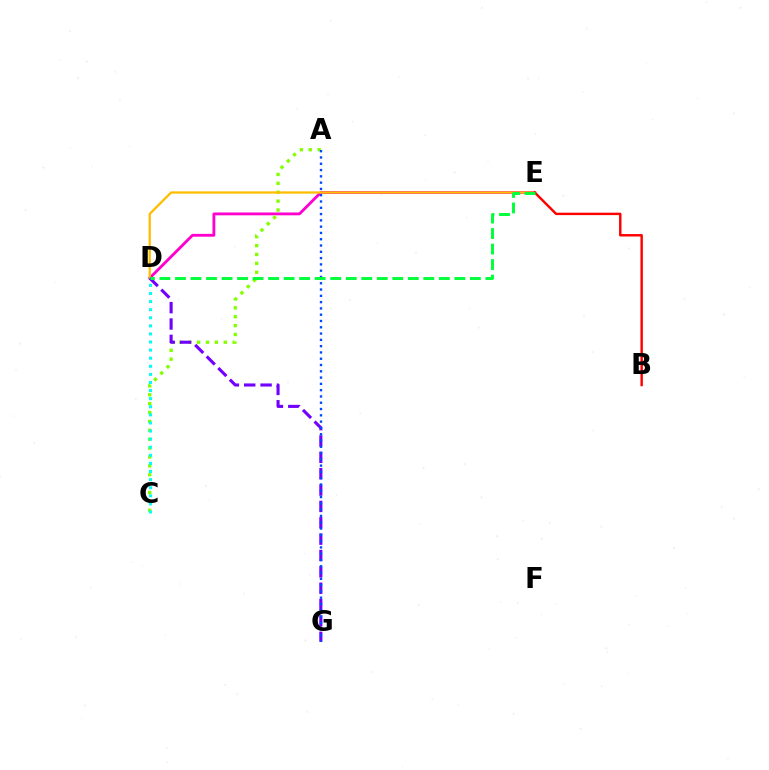{('D', 'E'): [{'color': '#ff00cf', 'line_style': 'solid', 'thickness': 2.04}, {'color': '#ffbd00', 'line_style': 'solid', 'thickness': 1.65}, {'color': '#00ff39', 'line_style': 'dashed', 'thickness': 2.11}], ('A', 'C'): [{'color': '#84ff00', 'line_style': 'dotted', 'thickness': 2.41}], ('D', 'G'): [{'color': '#7200ff', 'line_style': 'dashed', 'thickness': 2.22}], ('A', 'G'): [{'color': '#004bff', 'line_style': 'dotted', 'thickness': 1.71}], ('B', 'E'): [{'color': '#ff0000', 'line_style': 'solid', 'thickness': 1.75}], ('C', 'D'): [{'color': '#00fff6', 'line_style': 'dotted', 'thickness': 2.2}]}